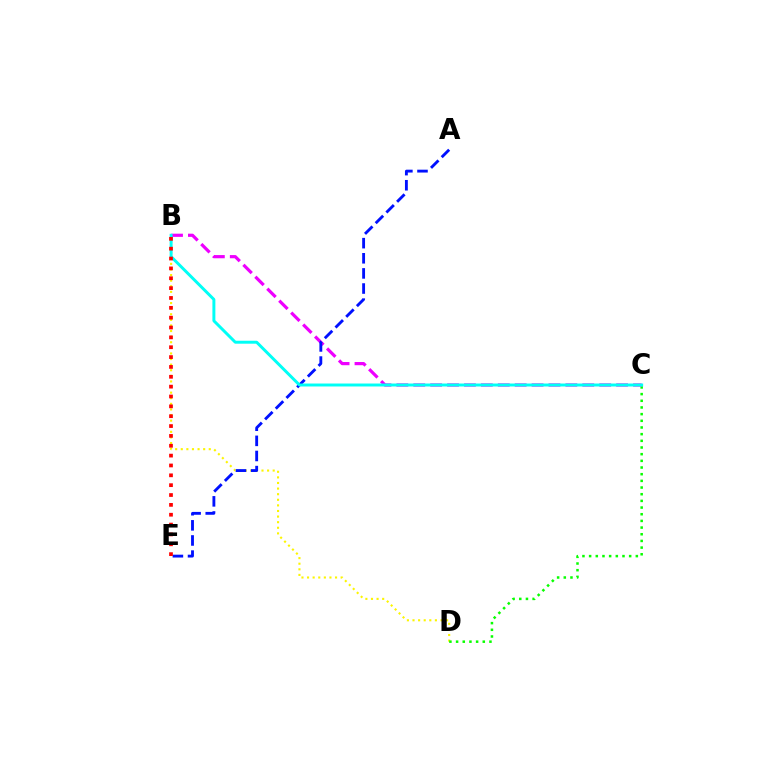{('B', 'D'): [{'color': '#fcf500', 'line_style': 'dotted', 'thickness': 1.52}], ('C', 'D'): [{'color': '#08ff00', 'line_style': 'dotted', 'thickness': 1.81}], ('B', 'C'): [{'color': '#ee00ff', 'line_style': 'dashed', 'thickness': 2.3}, {'color': '#00fff6', 'line_style': 'solid', 'thickness': 2.13}], ('A', 'E'): [{'color': '#0010ff', 'line_style': 'dashed', 'thickness': 2.05}], ('B', 'E'): [{'color': '#ff0000', 'line_style': 'dotted', 'thickness': 2.68}]}